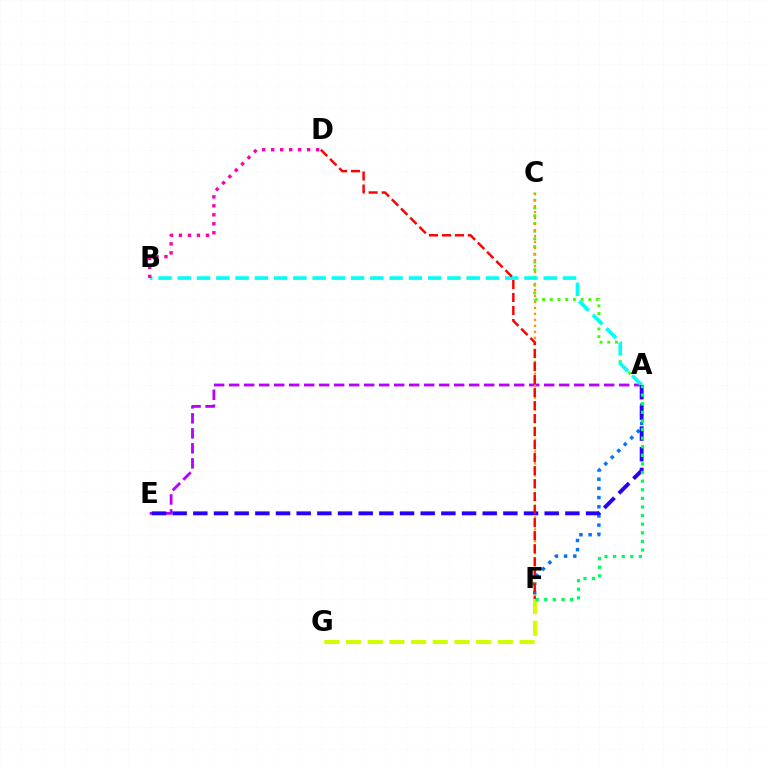{('F', 'G'): [{'color': '#d1ff00', 'line_style': 'dashed', 'thickness': 2.95}], ('A', 'E'): [{'color': '#b900ff', 'line_style': 'dashed', 'thickness': 2.04}, {'color': '#2500ff', 'line_style': 'dashed', 'thickness': 2.81}], ('A', 'C'): [{'color': '#3dff00', 'line_style': 'dotted', 'thickness': 2.1}], ('A', 'F'): [{'color': '#0074ff', 'line_style': 'dotted', 'thickness': 2.5}, {'color': '#00ff5c', 'line_style': 'dotted', 'thickness': 2.34}], ('C', 'F'): [{'color': '#ff9400', 'line_style': 'dotted', 'thickness': 1.63}], ('A', 'B'): [{'color': '#00fff6', 'line_style': 'dashed', 'thickness': 2.62}], ('D', 'F'): [{'color': '#ff0000', 'line_style': 'dashed', 'thickness': 1.77}], ('B', 'D'): [{'color': '#ff00ac', 'line_style': 'dotted', 'thickness': 2.44}]}